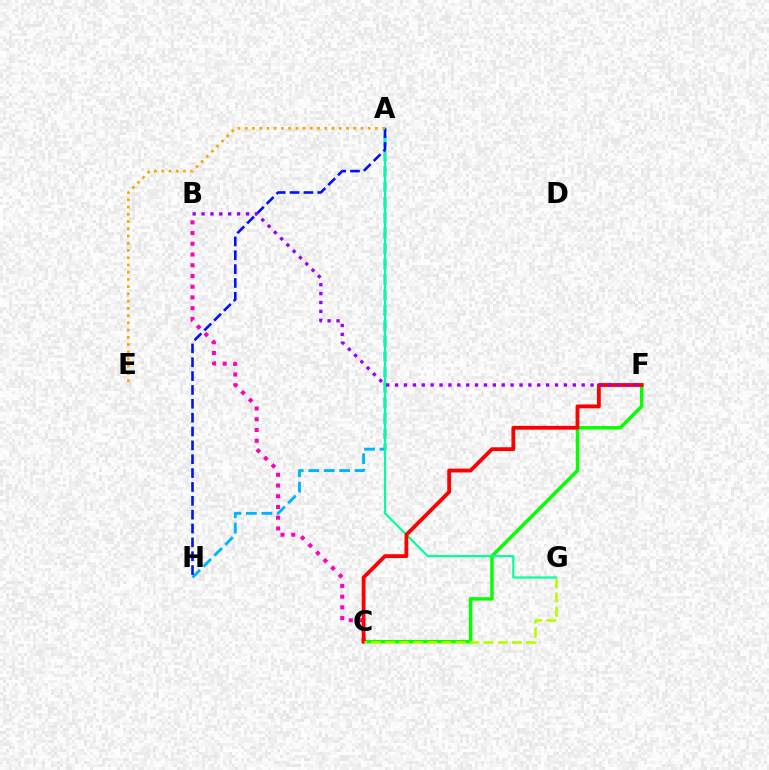{('A', 'H'): [{'color': '#00b5ff', 'line_style': 'dashed', 'thickness': 2.1}, {'color': '#0010ff', 'line_style': 'dashed', 'thickness': 1.88}], ('C', 'F'): [{'color': '#08ff00', 'line_style': 'solid', 'thickness': 2.5}, {'color': '#ff0000', 'line_style': 'solid', 'thickness': 2.75}], ('A', 'G'): [{'color': '#00ff9d', 'line_style': 'solid', 'thickness': 1.57}], ('B', 'C'): [{'color': '#ff00bd', 'line_style': 'dotted', 'thickness': 2.92}], ('C', 'G'): [{'color': '#b3ff00', 'line_style': 'dashed', 'thickness': 1.91}], ('B', 'F'): [{'color': '#9b00ff', 'line_style': 'dotted', 'thickness': 2.41}], ('A', 'E'): [{'color': '#ffa500', 'line_style': 'dotted', 'thickness': 1.96}]}